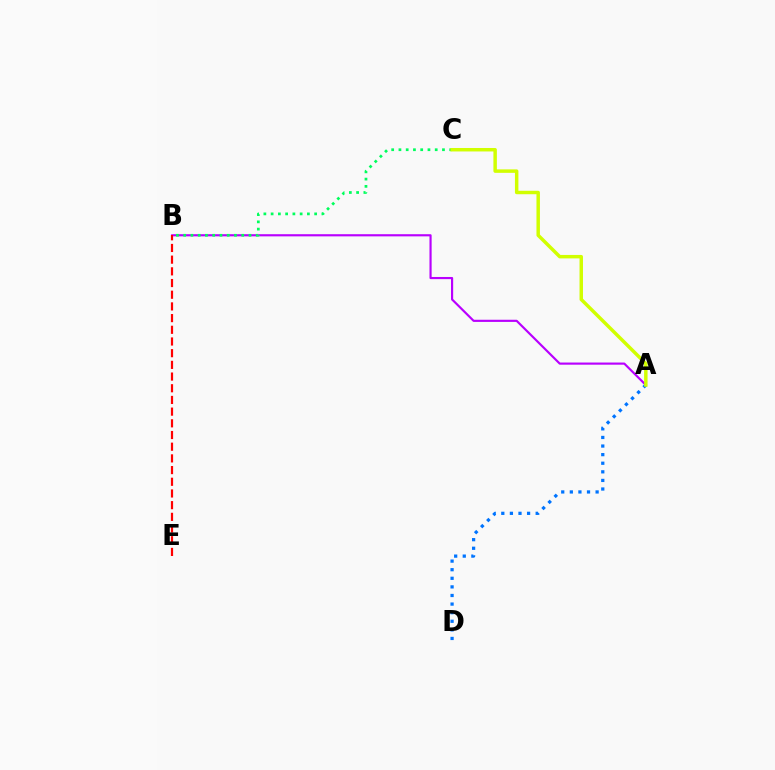{('A', 'B'): [{'color': '#b900ff', 'line_style': 'solid', 'thickness': 1.55}], ('A', 'D'): [{'color': '#0074ff', 'line_style': 'dotted', 'thickness': 2.33}], ('B', 'C'): [{'color': '#00ff5c', 'line_style': 'dotted', 'thickness': 1.97}], ('B', 'E'): [{'color': '#ff0000', 'line_style': 'dashed', 'thickness': 1.59}], ('A', 'C'): [{'color': '#d1ff00', 'line_style': 'solid', 'thickness': 2.49}]}